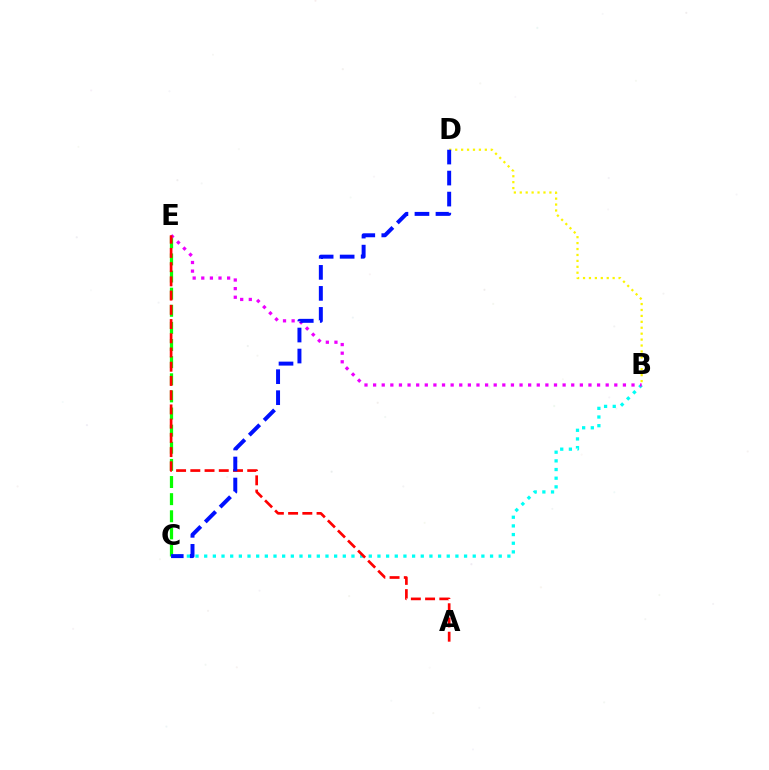{('C', 'E'): [{'color': '#08ff00', 'line_style': 'dashed', 'thickness': 2.33}], ('B', 'C'): [{'color': '#00fff6', 'line_style': 'dotted', 'thickness': 2.35}], ('B', 'E'): [{'color': '#ee00ff', 'line_style': 'dotted', 'thickness': 2.34}], ('B', 'D'): [{'color': '#fcf500', 'line_style': 'dotted', 'thickness': 1.61}], ('A', 'E'): [{'color': '#ff0000', 'line_style': 'dashed', 'thickness': 1.93}], ('C', 'D'): [{'color': '#0010ff', 'line_style': 'dashed', 'thickness': 2.85}]}